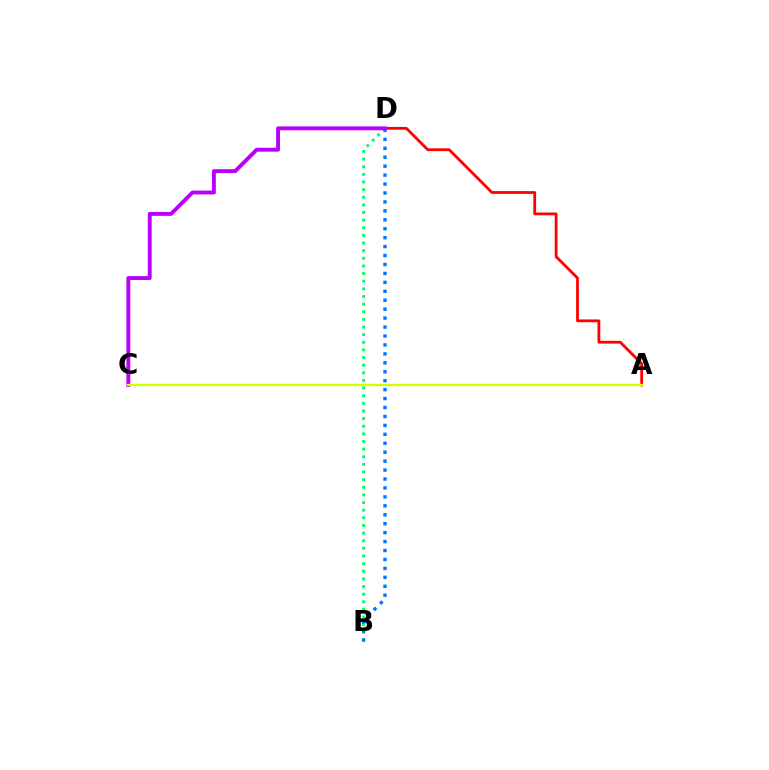{('B', 'D'): [{'color': '#00ff5c', 'line_style': 'dotted', 'thickness': 2.07}, {'color': '#0074ff', 'line_style': 'dotted', 'thickness': 2.43}], ('A', 'D'): [{'color': '#ff0000', 'line_style': 'solid', 'thickness': 2.01}], ('C', 'D'): [{'color': '#b900ff', 'line_style': 'solid', 'thickness': 2.8}], ('A', 'C'): [{'color': '#d1ff00', 'line_style': 'solid', 'thickness': 1.69}]}